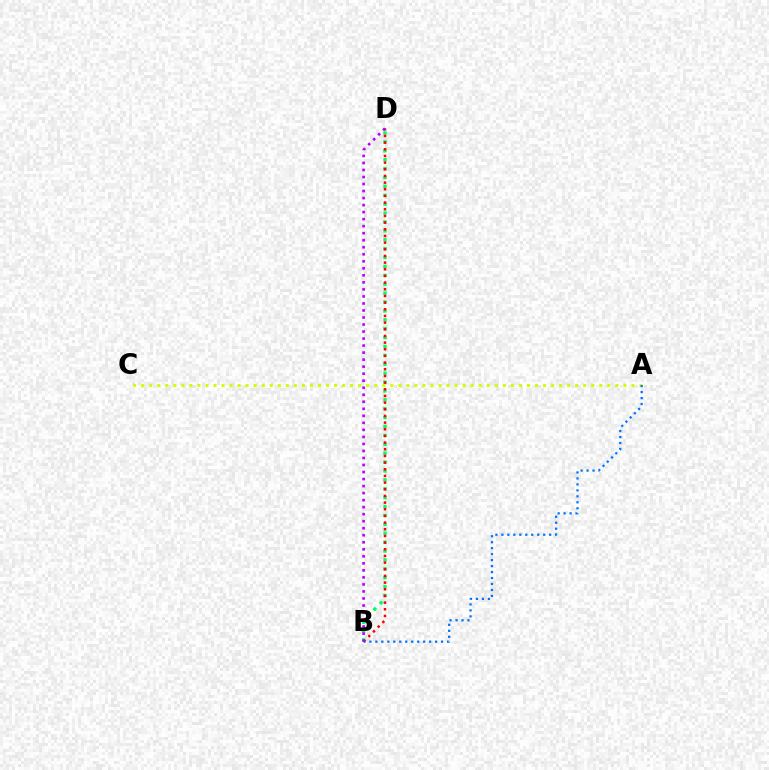{('A', 'C'): [{'color': '#d1ff00', 'line_style': 'dotted', 'thickness': 2.18}], ('B', 'D'): [{'color': '#00ff5c', 'line_style': 'dotted', 'thickness': 2.42}, {'color': '#ff0000', 'line_style': 'dotted', 'thickness': 1.81}, {'color': '#b900ff', 'line_style': 'dotted', 'thickness': 1.91}], ('A', 'B'): [{'color': '#0074ff', 'line_style': 'dotted', 'thickness': 1.62}]}